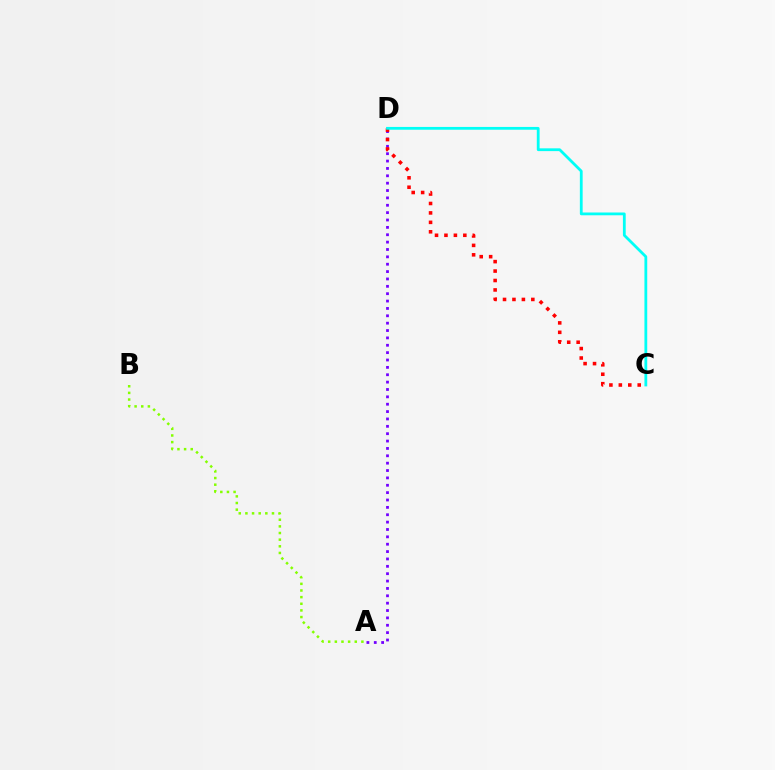{('A', 'D'): [{'color': '#7200ff', 'line_style': 'dotted', 'thickness': 2.0}], ('C', 'D'): [{'color': '#ff0000', 'line_style': 'dotted', 'thickness': 2.56}, {'color': '#00fff6', 'line_style': 'solid', 'thickness': 2.01}], ('A', 'B'): [{'color': '#84ff00', 'line_style': 'dotted', 'thickness': 1.8}]}